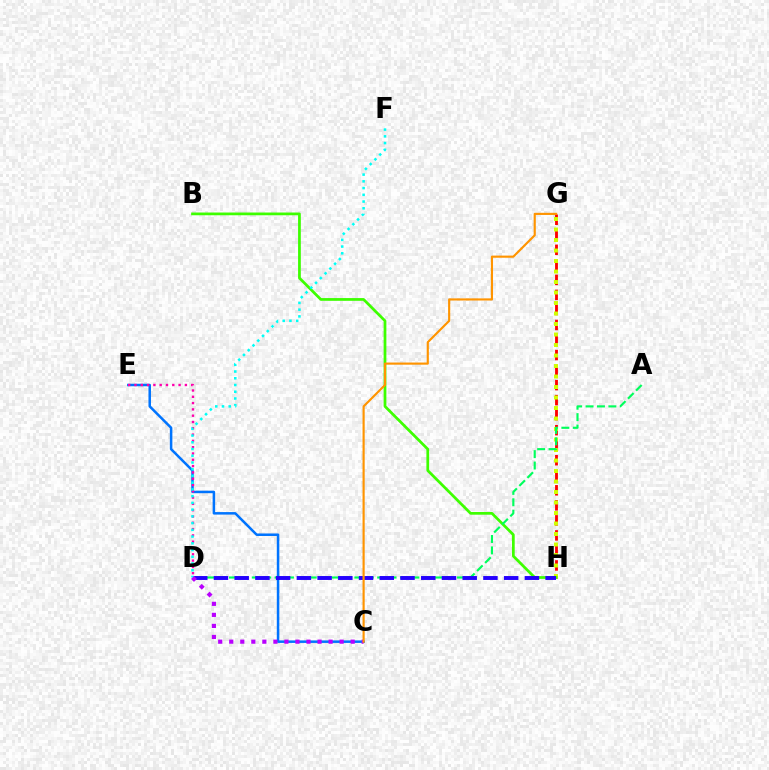{('G', 'H'): [{'color': '#ff0000', 'line_style': 'dashed', 'thickness': 2.04}, {'color': '#d1ff00', 'line_style': 'dotted', 'thickness': 2.85}], ('C', 'E'): [{'color': '#0074ff', 'line_style': 'solid', 'thickness': 1.81}], ('B', 'H'): [{'color': '#3dff00', 'line_style': 'solid', 'thickness': 1.97}], ('A', 'D'): [{'color': '#00ff5c', 'line_style': 'dashed', 'thickness': 1.55}], ('D', 'H'): [{'color': '#2500ff', 'line_style': 'dashed', 'thickness': 2.82}], ('D', 'E'): [{'color': '#ff00ac', 'line_style': 'dotted', 'thickness': 1.71}], ('D', 'F'): [{'color': '#00fff6', 'line_style': 'dotted', 'thickness': 1.83}], ('C', 'D'): [{'color': '#b900ff', 'line_style': 'dotted', 'thickness': 3.0}], ('C', 'G'): [{'color': '#ff9400', 'line_style': 'solid', 'thickness': 1.55}]}